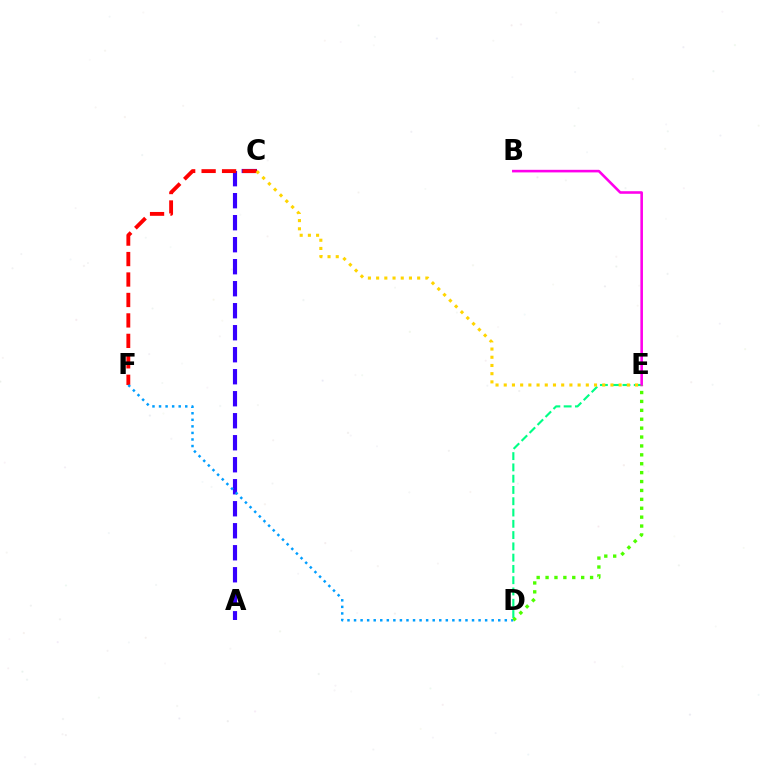{('A', 'C'): [{'color': '#3700ff', 'line_style': 'dashed', 'thickness': 2.99}], ('D', 'E'): [{'color': '#00ff86', 'line_style': 'dashed', 'thickness': 1.53}, {'color': '#4fff00', 'line_style': 'dotted', 'thickness': 2.42}], ('B', 'E'): [{'color': '#ff00ed', 'line_style': 'solid', 'thickness': 1.86}], ('C', 'F'): [{'color': '#ff0000', 'line_style': 'dashed', 'thickness': 2.78}], ('D', 'F'): [{'color': '#009eff', 'line_style': 'dotted', 'thickness': 1.78}], ('C', 'E'): [{'color': '#ffd500', 'line_style': 'dotted', 'thickness': 2.23}]}